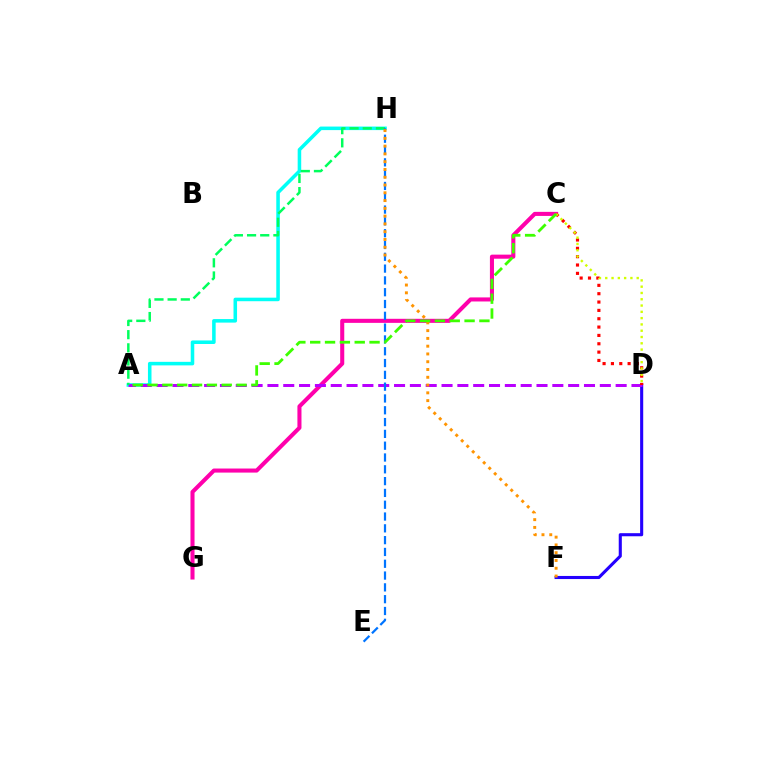{('A', 'H'): [{'color': '#00fff6', 'line_style': 'solid', 'thickness': 2.55}, {'color': '#00ff5c', 'line_style': 'dashed', 'thickness': 1.79}], ('C', 'G'): [{'color': '#ff00ac', 'line_style': 'solid', 'thickness': 2.93}], ('D', 'F'): [{'color': '#2500ff', 'line_style': 'solid', 'thickness': 2.22}], ('A', 'D'): [{'color': '#b900ff', 'line_style': 'dashed', 'thickness': 2.15}], ('C', 'D'): [{'color': '#ff0000', 'line_style': 'dotted', 'thickness': 2.27}, {'color': '#d1ff00', 'line_style': 'dotted', 'thickness': 1.71}], ('E', 'H'): [{'color': '#0074ff', 'line_style': 'dashed', 'thickness': 1.6}], ('F', 'H'): [{'color': '#ff9400', 'line_style': 'dotted', 'thickness': 2.11}], ('A', 'C'): [{'color': '#3dff00', 'line_style': 'dashed', 'thickness': 2.02}]}